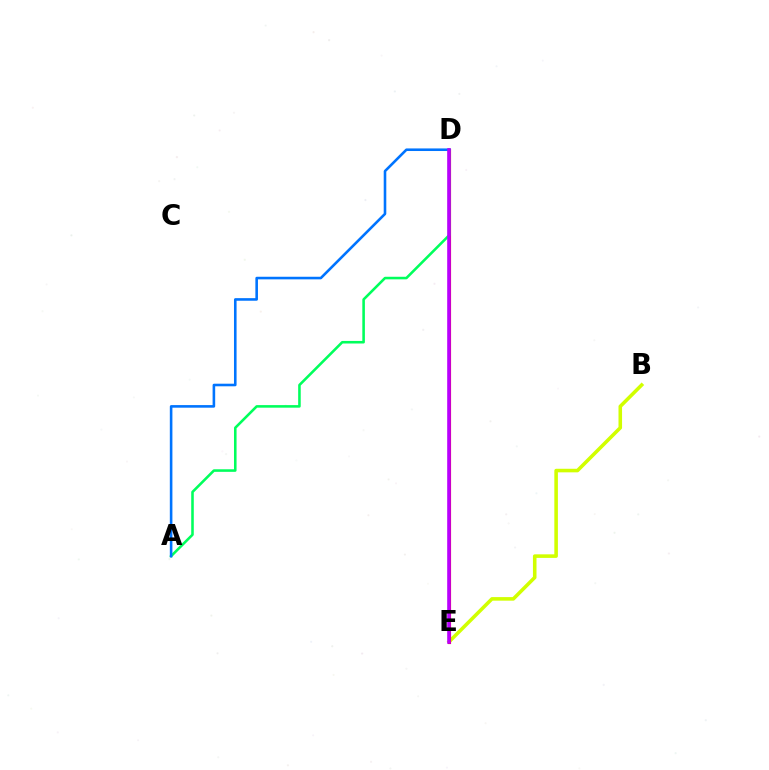{('B', 'E'): [{'color': '#d1ff00', 'line_style': 'solid', 'thickness': 2.57}], ('D', 'E'): [{'color': '#ff0000', 'line_style': 'solid', 'thickness': 2.26}, {'color': '#b900ff', 'line_style': 'solid', 'thickness': 2.58}], ('A', 'D'): [{'color': '#00ff5c', 'line_style': 'solid', 'thickness': 1.85}, {'color': '#0074ff', 'line_style': 'solid', 'thickness': 1.87}]}